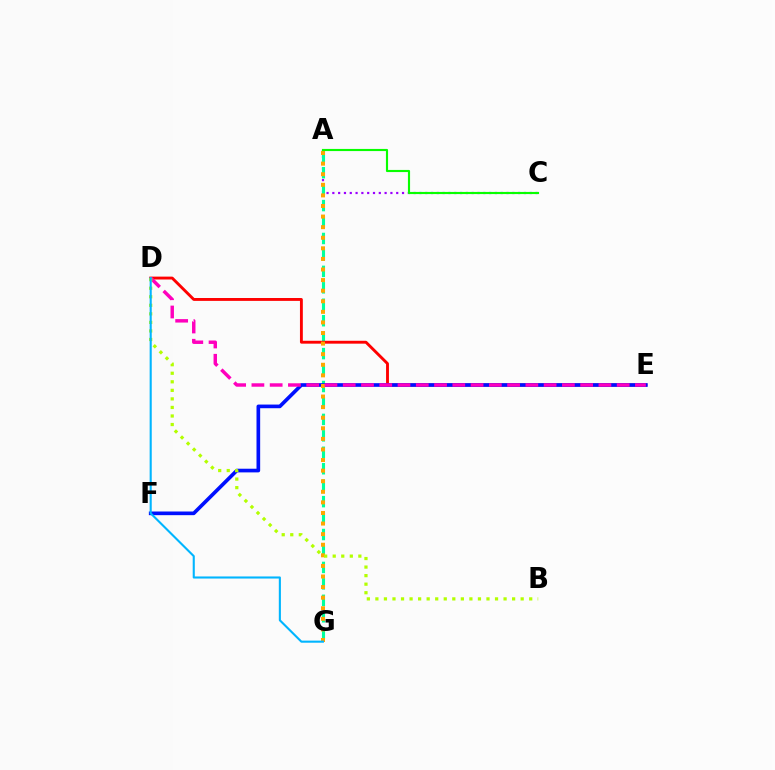{('A', 'C'): [{'color': '#9b00ff', 'line_style': 'dotted', 'thickness': 1.58}, {'color': '#08ff00', 'line_style': 'solid', 'thickness': 1.54}], ('A', 'G'): [{'color': '#00ff9d', 'line_style': 'dashed', 'thickness': 2.23}, {'color': '#ffa500', 'line_style': 'dotted', 'thickness': 2.88}], ('D', 'E'): [{'color': '#ff0000', 'line_style': 'solid', 'thickness': 2.07}, {'color': '#ff00bd', 'line_style': 'dashed', 'thickness': 2.48}], ('E', 'F'): [{'color': '#0010ff', 'line_style': 'solid', 'thickness': 2.64}], ('B', 'D'): [{'color': '#b3ff00', 'line_style': 'dotted', 'thickness': 2.32}], ('D', 'G'): [{'color': '#00b5ff', 'line_style': 'solid', 'thickness': 1.51}]}